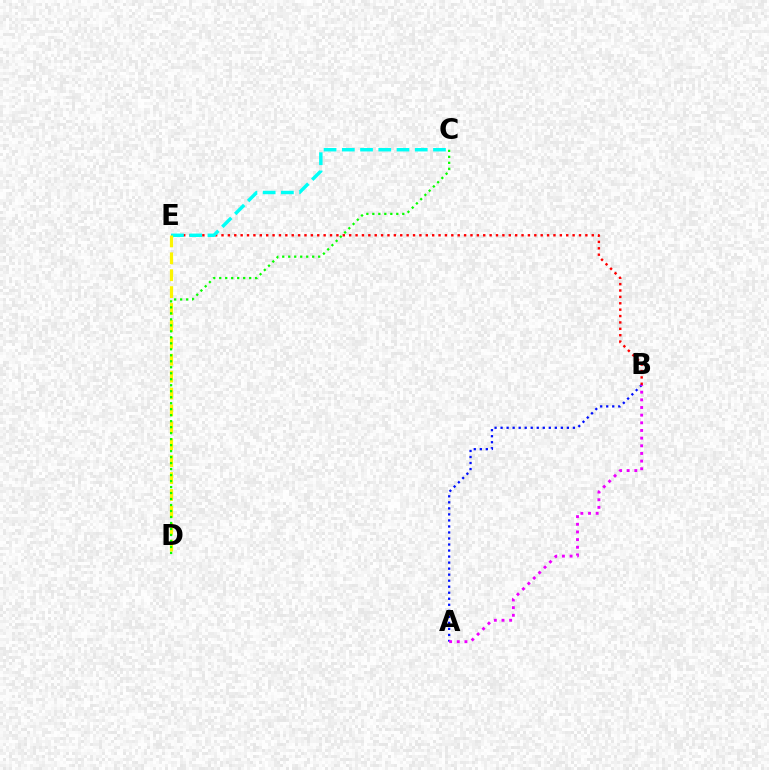{('B', 'E'): [{'color': '#ff0000', 'line_style': 'dotted', 'thickness': 1.73}], ('A', 'B'): [{'color': '#0010ff', 'line_style': 'dotted', 'thickness': 1.64}, {'color': '#ee00ff', 'line_style': 'dotted', 'thickness': 2.08}], ('C', 'E'): [{'color': '#00fff6', 'line_style': 'dashed', 'thickness': 2.48}], ('D', 'E'): [{'color': '#fcf500', 'line_style': 'dashed', 'thickness': 2.3}], ('C', 'D'): [{'color': '#08ff00', 'line_style': 'dotted', 'thickness': 1.63}]}